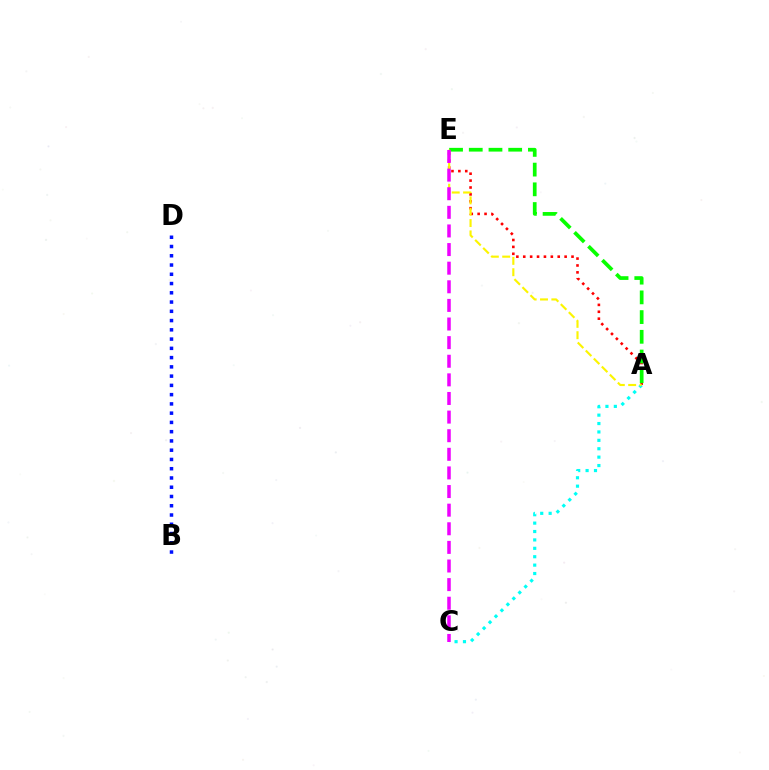{('A', 'E'): [{'color': '#ff0000', 'line_style': 'dotted', 'thickness': 1.87}, {'color': '#08ff00', 'line_style': 'dashed', 'thickness': 2.68}, {'color': '#fcf500', 'line_style': 'dashed', 'thickness': 1.54}], ('A', 'C'): [{'color': '#00fff6', 'line_style': 'dotted', 'thickness': 2.28}], ('C', 'E'): [{'color': '#ee00ff', 'line_style': 'dashed', 'thickness': 2.53}], ('B', 'D'): [{'color': '#0010ff', 'line_style': 'dotted', 'thickness': 2.52}]}